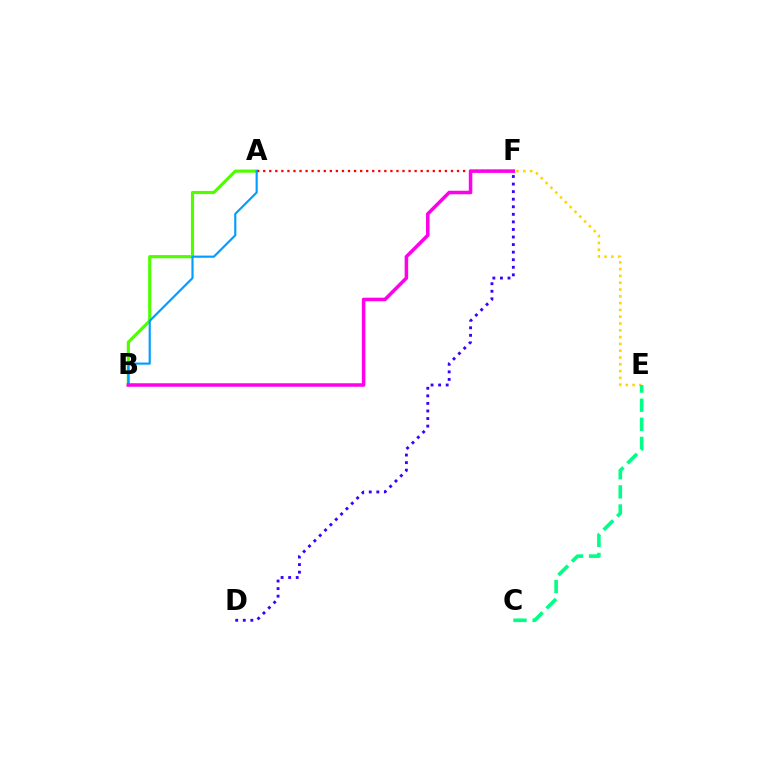{('A', 'B'): [{'color': '#4fff00', 'line_style': 'solid', 'thickness': 2.27}, {'color': '#009eff', 'line_style': 'solid', 'thickness': 1.55}], ('A', 'F'): [{'color': '#ff0000', 'line_style': 'dotted', 'thickness': 1.65}], ('D', 'F'): [{'color': '#3700ff', 'line_style': 'dotted', 'thickness': 2.05}], ('B', 'F'): [{'color': '#ff00ed', 'line_style': 'solid', 'thickness': 2.54}], ('E', 'F'): [{'color': '#ffd500', 'line_style': 'dotted', 'thickness': 1.85}], ('C', 'E'): [{'color': '#00ff86', 'line_style': 'dashed', 'thickness': 2.6}]}